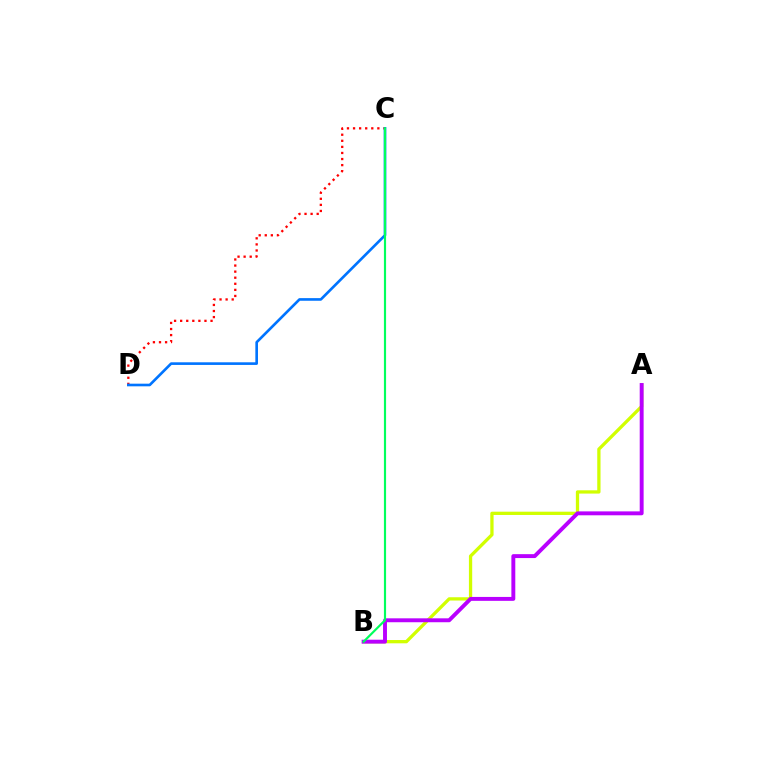{('A', 'B'): [{'color': '#d1ff00', 'line_style': 'solid', 'thickness': 2.36}, {'color': '#b900ff', 'line_style': 'solid', 'thickness': 2.82}], ('C', 'D'): [{'color': '#ff0000', 'line_style': 'dotted', 'thickness': 1.65}, {'color': '#0074ff', 'line_style': 'solid', 'thickness': 1.9}], ('B', 'C'): [{'color': '#00ff5c', 'line_style': 'solid', 'thickness': 1.56}]}